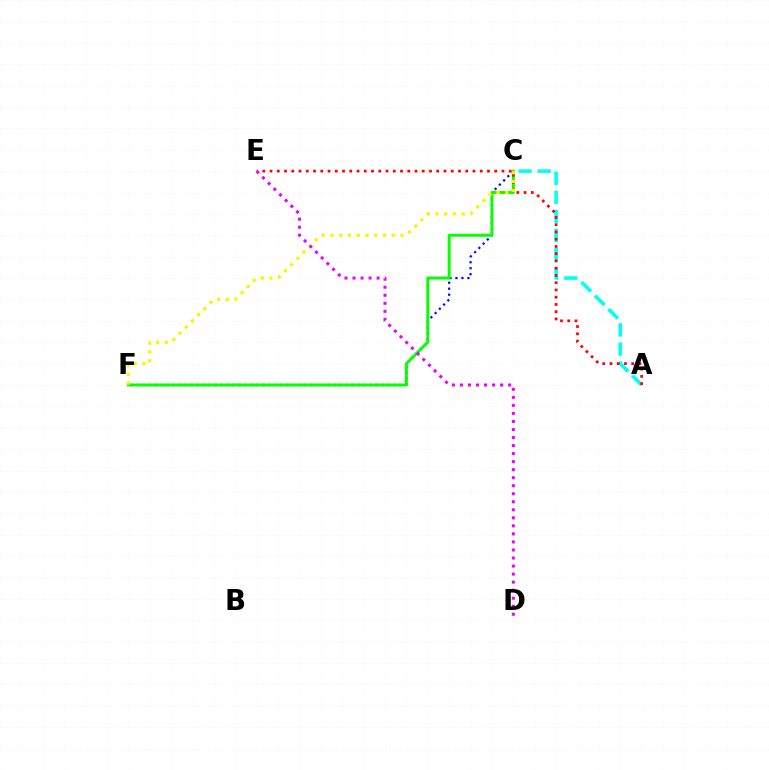{('C', 'F'): [{'color': '#0010ff', 'line_style': 'dotted', 'thickness': 1.63}, {'color': '#08ff00', 'line_style': 'solid', 'thickness': 2.13}, {'color': '#fcf500', 'line_style': 'dotted', 'thickness': 2.38}], ('A', 'C'): [{'color': '#00fff6', 'line_style': 'dashed', 'thickness': 2.59}], ('A', 'E'): [{'color': '#ff0000', 'line_style': 'dotted', 'thickness': 1.97}], ('D', 'E'): [{'color': '#ee00ff', 'line_style': 'dotted', 'thickness': 2.18}]}